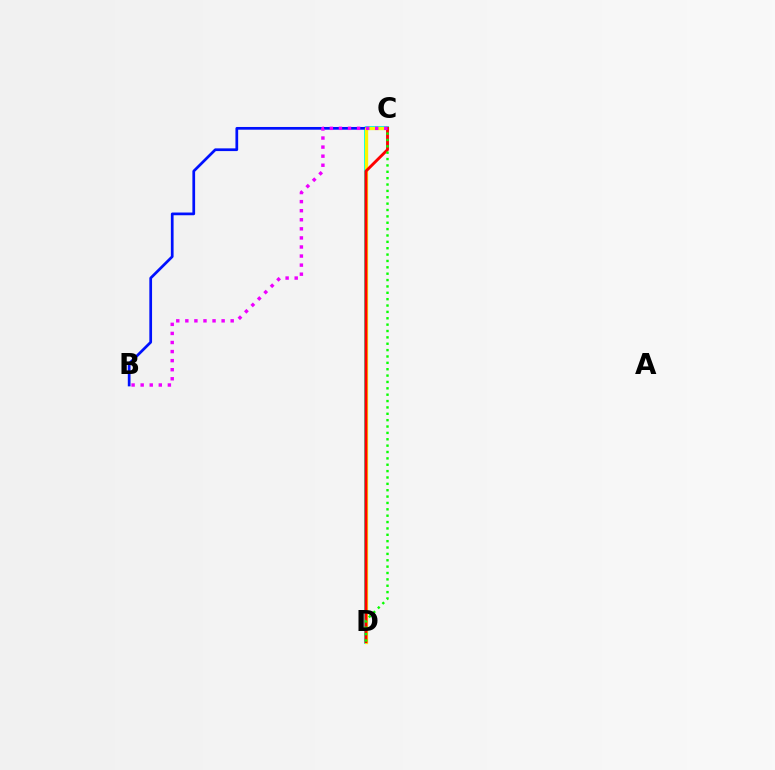{('C', 'D'): [{'color': '#00fff6', 'line_style': 'solid', 'thickness': 2.9}, {'color': '#fcf500', 'line_style': 'solid', 'thickness': 2.37}, {'color': '#ff0000', 'line_style': 'solid', 'thickness': 2.08}, {'color': '#08ff00', 'line_style': 'dotted', 'thickness': 1.73}], ('B', 'C'): [{'color': '#0010ff', 'line_style': 'solid', 'thickness': 1.96}, {'color': '#ee00ff', 'line_style': 'dotted', 'thickness': 2.46}]}